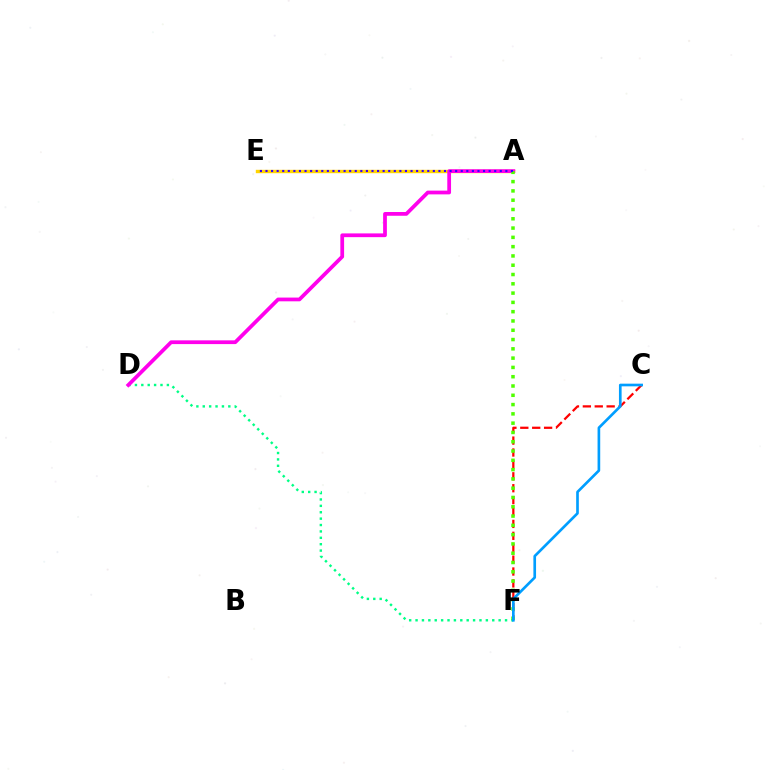{('A', 'E'): [{'color': '#ffd500', 'line_style': 'solid', 'thickness': 2.44}, {'color': '#3700ff', 'line_style': 'dotted', 'thickness': 1.52}], ('D', 'F'): [{'color': '#00ff86', 'line_style': 'dotted', 'thickness': 1.74}], ('C', 'F'): [{'color': '#ff0000', 'line_style': 'dashed', 'thickness': 1.62}, {'color': '#009eff', 'line_style': 'solid', 'thickness': 1.92}], ('A', 'D'): [{'color': '#ff00ed', 'line_style': 'solid', 'thickness': 2.7}], ('A', 'F'): [{'color': '#4fff00', 'line_style': 'dotted', 'thickness': 2.52}]}